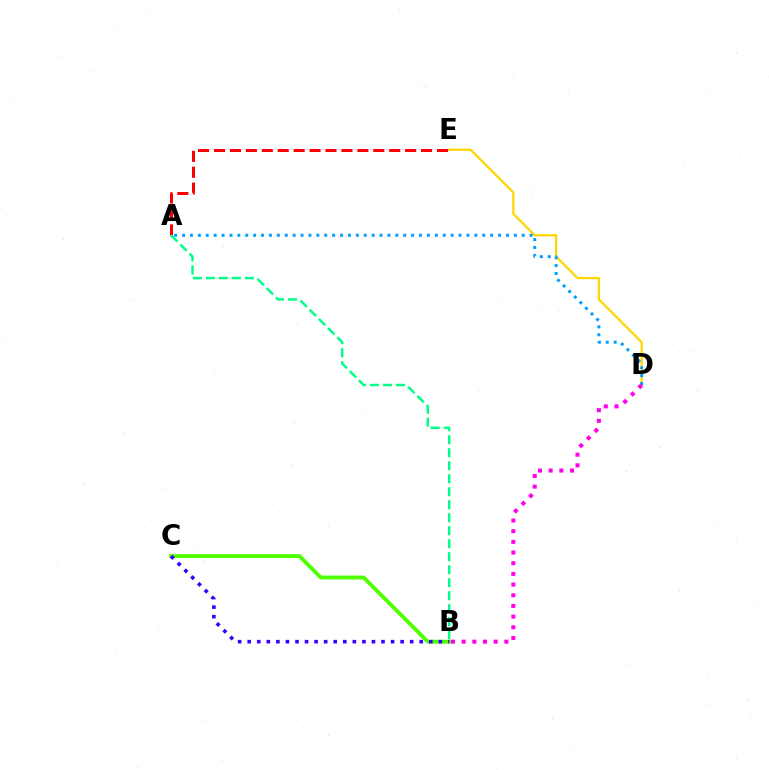{('D', 'E'): [{'color': '#ffd500', 'line_style': 'solid', 'thickness': 1.6}], ('A', 'D'): [{'color': '#009eff', 'line_style': 'dotted', 'thickness': 2.15}], ('A', 'E'): [{'color': '#ff0000', 'line_style': 'dashed', 'thickness': 2.16}], ('B', 'C'): [{'color': '#4fff00', 'line_style': 'solid', 'thickness': 2.78}, {'color': '#3700ff', 'line_style': 'dotted', 'thickness': 2.6}], ('B', 'D'): [{'color': '#ff00ed', 'line_style': 'dotted', 'thickness': 2.9}], ('A', 'B'): [{'color': '#00ff86', 'line_style': 'dashed', 'thickness': 1.77}]}